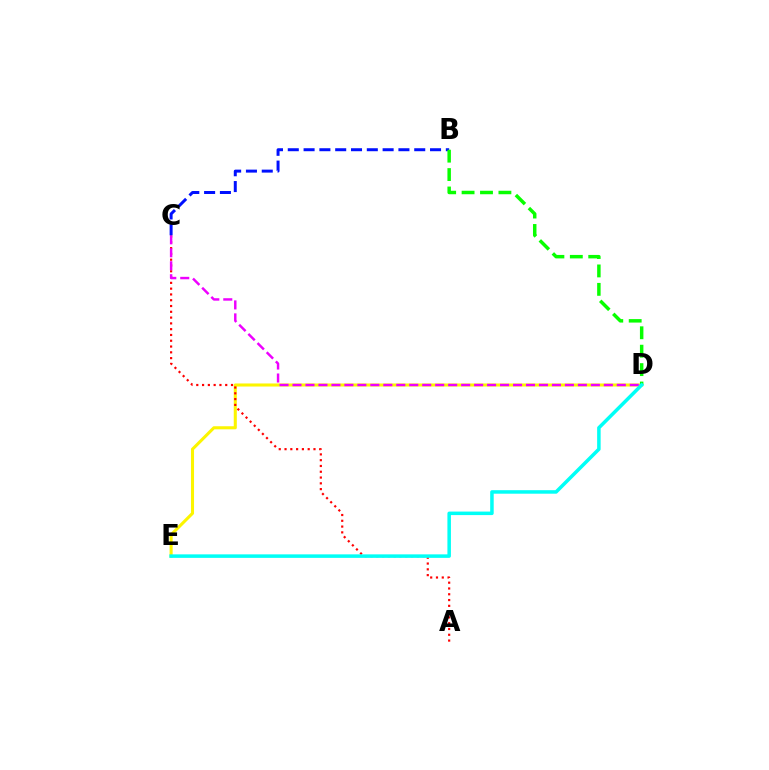{('D', 'E'): [{'color': '#fcf500', 'line_style': 'solid', 'thickness': 2.21}, {'color': '#00fff6', 'line_style': 'solid', 'thickness': 2.53}], ('A', 'C'): [{'color': '#ff0000', 'line_style': 'dotted', 'thickness': 1.57}], ('C', 'D'): [{'color': '#ee00ff', 'line_style': 'dashed', 'thickness': 1.76}], ('B', 'C'): [{'color': '#0010ff', 'line_style': 'dashed', 'thickness': 2.15}], ('B', 'D'): [{'color': '#08ff00', 'line_style': 'dashed', 'thickness': 2.5}]}